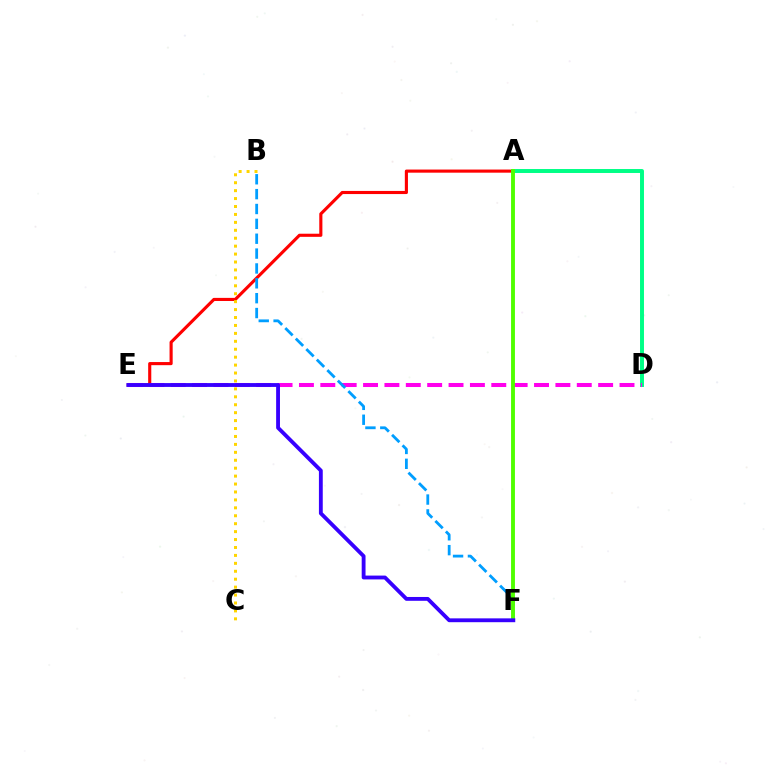{('A', 'E'): [{'color': '#ff0000', 'line_style': 'solid', 'thickness': 2.25}], ('A', 'D'): [{'color': '#00ff86', 'line_style': 'solid', 'thickness': 2.85}], ('D', 'E'): [{'color': '#ff00ed', 'line_style': 'dashed', 'thickness': 2.9}], ('B', 'F'): [{'color': '#009eff', 'line_style': 'dashed', 'thickness': 2.02}], ('A', 'F'): [{'color': '#4fff00', 'line_style': 'solid', 'thickness': 2.79}], ('E', 'F'): [{'color': '#3700ff', 'line_style': 'solid', 'thickness': 2.76}], ('B', 'C'): [{'color': '#ffd500', 'line_style': 'dotted', 'thickness': 2.15}]}